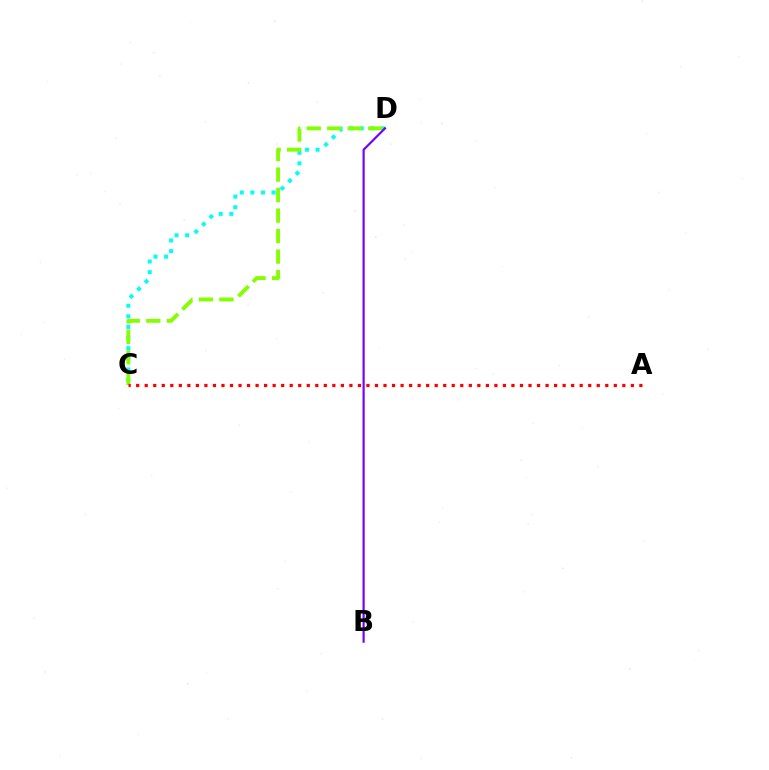{('C', 'D'): [{'color': '#00fff6', 'line_style': 'dotted', 'thickness': 2.88}, {'color': '#84ff00', 'line_style': 'dashed', 'thickness': 2.78}], ('B', 'D'): [{'color': '#7200ff', 'line_style': 'solid', 'thickness': 1.56}], ('A', 'C'): [{'color': '#ff0000', 'line_style': 'dotted', 'thickness': 2.32}]}